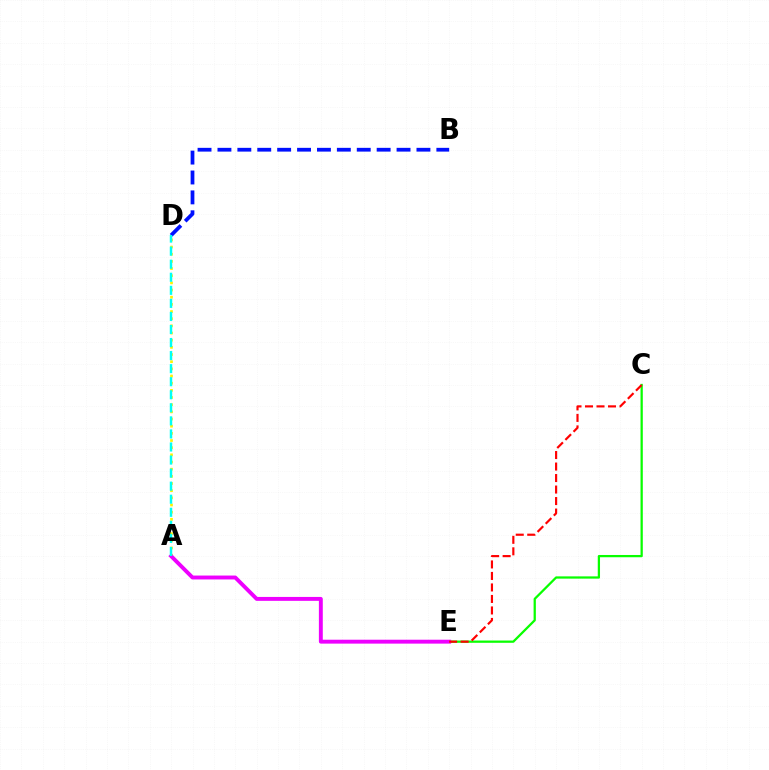{('C', 'E'): [{'color': '#08ff00', 'line_style': 'solid', 'thickness': 1.63}, {'color': '#ff0000', 'line_style': 'dashed', 'thickness': 1.56}], ('A', 'D'): [{'color': '#fcf500', 'line_style': 'dotted', 'thickness': 1.95}, {'color': '#00fff6', 'line_style': 'dashed', 'thickness': 1.77}], ('A', 'E'): [{'color': '#ee00ff', 'line_style': 'solid', 'thickness': 2.81}], ('B', 'D'): [{'color': '#0010ff', 'line_style': 'dashed', 'thickness': 2.7}]}